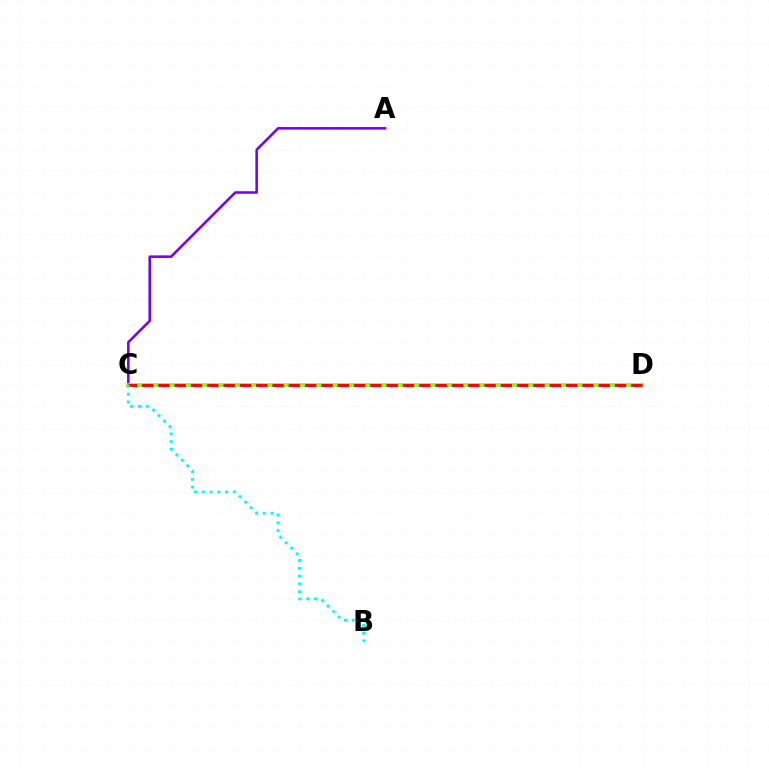{('A', 'C'): [{'color': '#7200ff', 'line_style': 'solid', 'thickness': 1.84}], ('C', 'D'): [{'color': '#84ff00', 'line_style': 'solid', 'thickness': 2.64}, {'color': '#ff0000', 'line_style': 'dashed', 'thickness': 2.22}], ('B', 'C'): [{'color': '#00fff6', 'line_style': 'dotted', 'thickness': 2.11}]}